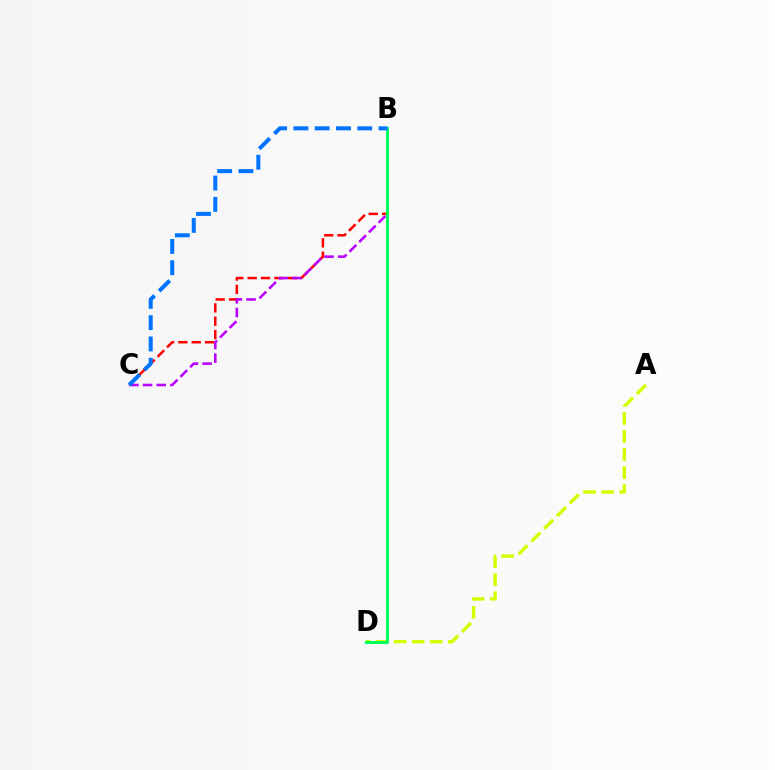{('A', 'D'): [{'color': '#d1ff00', 'line_style': 'dashed', 'thickness': 2.45}], ('B', 'C'): [{'color': '#ff0000', 'line_style': 'dashed', 'thickness': 1.81}, {'color': '#b900ff', 'line_style': 'dashed', 'thickness': 1.86}, {'color': '#0074ff', 'line_style': 'dashed', 'thickness': 2.89}], ('B', 'D'): [{'color': '#00ff5c', 'line_style': 'solid', 'thickness': 2.17}]}